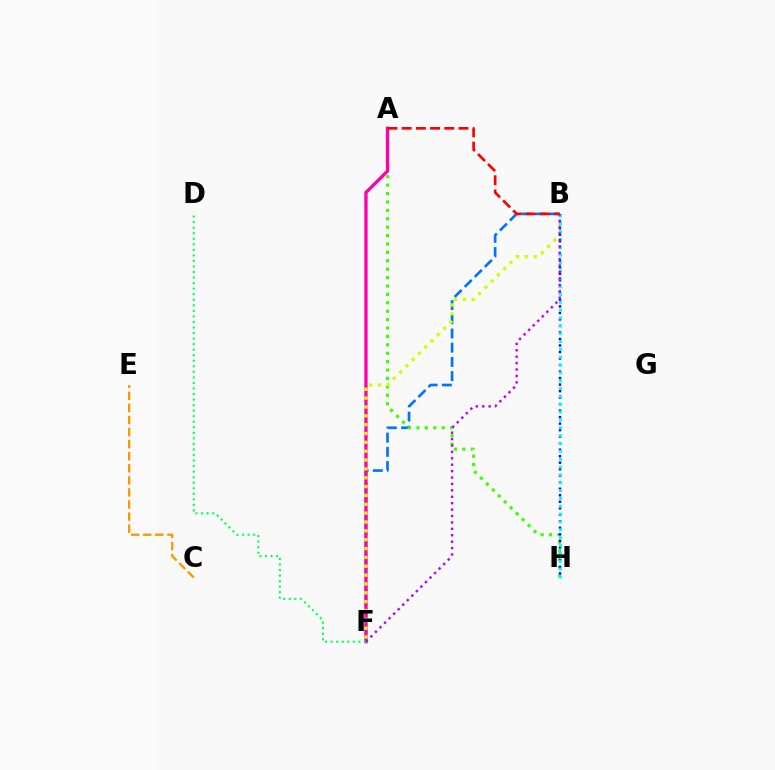{('B', 'F'): [{'color': '#0074ff', 'line_style': 'dashed', 'thickness': 1.93}, {'color': '#d1ff00', 'line_style': 'dotted', 'thickness': 2.4}, {'color': '#b900ff', 'line_style': 'dotted', 'thickness': 1.74}], ('A', 'H'): [{'color': '#3dff00', 'line_style': 'dotted', 'thickness': 2.28}], ('A', 'F'): [{'color': '#ff00ac', 'line_style': 'solid', 'thickness': 2.39}], ('D', 'F'): [{'color': '#00ff5c', 'line_style': 'dotted', 'thickness': 1.51}], ('B', 'H'): [{'color': '#2500ff', 'line_style': 'dotted', 'thickness': 1.77}, {'color': '#00fff6', 'line_style': 'dotted', 'thickness': 2.13}], ('C', 'E'): [{'color': '#ff9400', 'line_style': 'dashed', 'thickness': 1.64}], ('A', 'B'): [{'color': '#ff0000', 'line_style': 'dashed', 'thickness': 1.93}]}